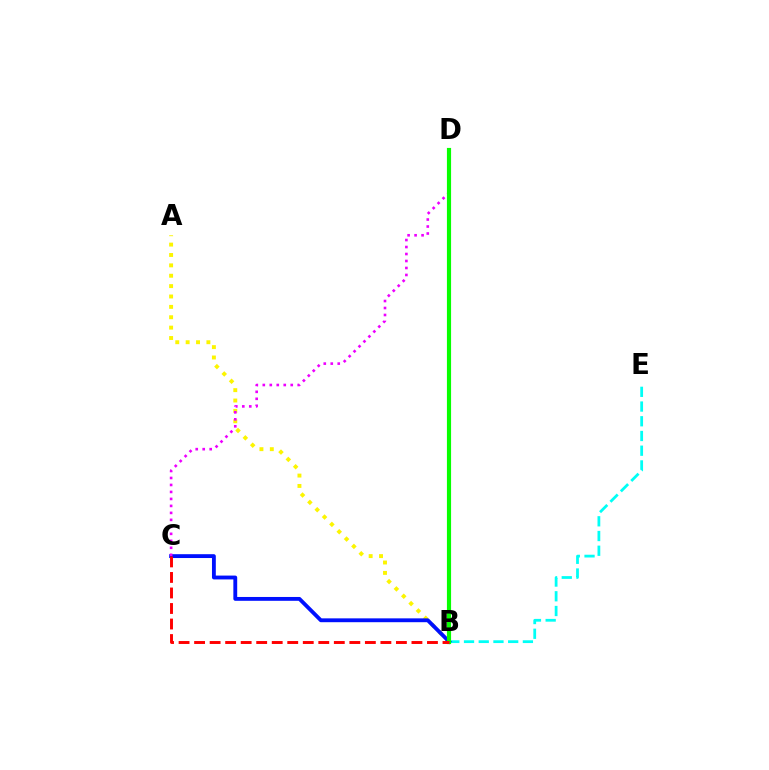{('B', 'E'): [{'color': '#00fff6', 'line_style': 'dashed', 'thickness': 2.0}], ('A', 'B'): [{'color': '#fcf500', 'line_style': 'dotted', 'thickness': 2.82}], ('B', 'C'): [{'color': '#0010ff', 'line_style': 'solid', 'thickness': 2.77}, {'color': '#ff0000', 'line_style': 'dashed', 'thickness': 2.11}], ('C', 'D'): [{'color': '#ee00ff', 'line_style': 'dotted', 'thickness': 1.9}], ('B', 'D'): [{'color': '#08ff00', 'line_style': 'solid', 'thickness': 2.99}]}